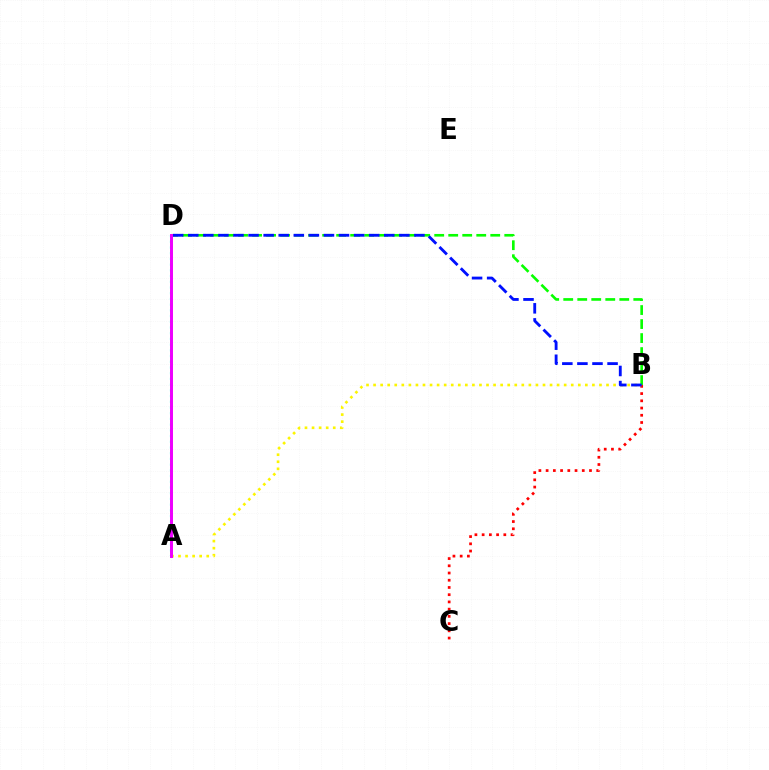{('B', 'C'): [{'color': '#ff0000', 'line_style': 'dotted', 'thickness': 1.96}], ('A', 'B'): [{'color': '#fcf500', 'line_style': 'dotted', 'thickness': 1.92}], ('B', 'D'): [{'color': '#08ff00', 'line_style': 'dashed', 'thickness': 1.9}, {'color': '#0010ff', 'line_style': 'dashed', 'thickness': 2.05}], ('A', 'D'): [{'color': '#00fff6', 'line_style': 'dotted', 'thickness': 1.55}, {'color': '#ee00ff', 'line_style': 'solid', 'thickness': 2.14}]}